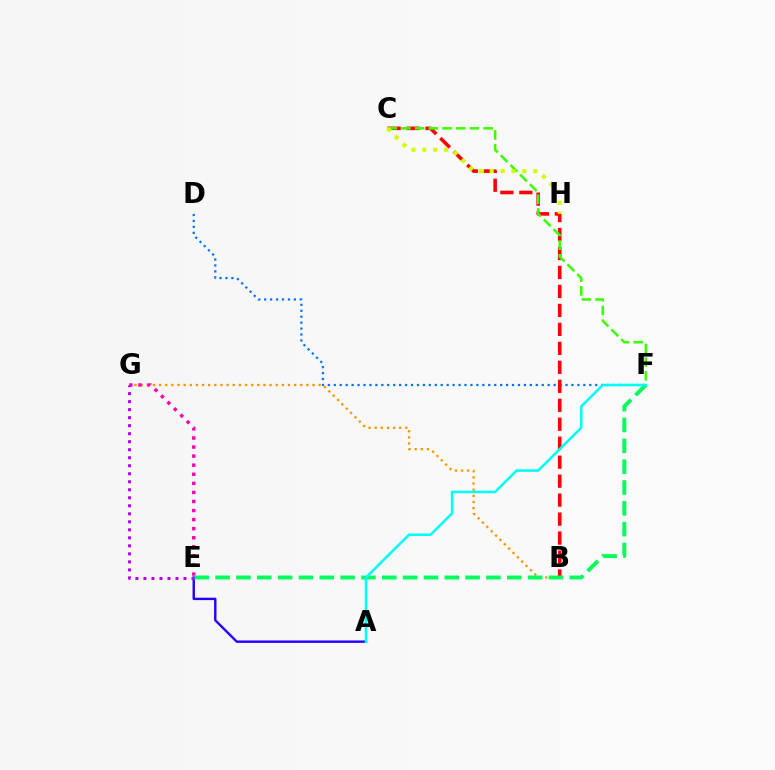{('D', 'F'): [{'color': '#0074ff', 'line_style': 'dotted', 'thickness': 1.61}], ('B', 'C'): [{'color': '#ff0000', 'line_style': 'dashed', 'thickness': 2.58}], ('C', 'F'): [{'color': '#3dff00', 'line_style': 'dashed', 'thickness': 1.86}], ('B', 'G'): [{'color': '#ff9400', 'line_style': 'dotted', 'thickness': 1.67}], ('E', 'G'): [{'color': '#ff00ac', 'line_style': 'dotted', 'thickness': 2.46}, {'color': '#b900ff', 'line_style': 'dotted', 'thickness': 2.18}], ('A', 'E'): [{'color': '#2500ff', 'line_style': 'solid', 'thickness': 1.73}], ('C', 'H'): [{'color': '#d1ff00', 'line_style': 'dotted', 'thickness': 2.96}], ('E', 'F'): [{'color': '#00ff5c', 'line_style': 'dashed', 'thickness': 2.83}], ('A', 'F'): [{'color': '#00fff6', 'line_style': 'solid', 'thickness': 1.84}]}